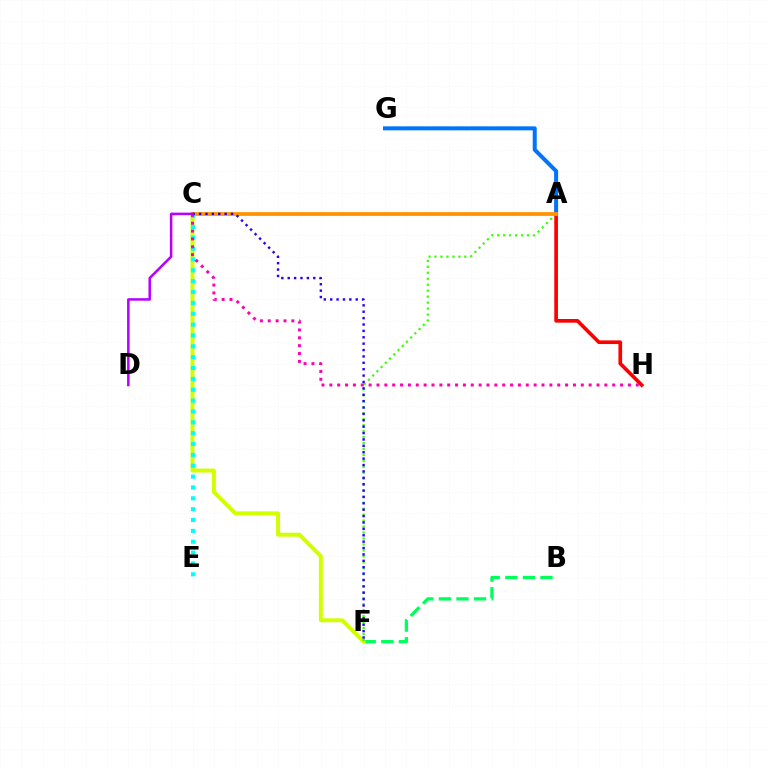{('B', 'F'): [{'color': '#00ff5c', 'line_style': 'dashed', 'thickness': 2.39}], ('C', 'F'): [{'color': '#d1ff00', 'line_style': 'solid', 'thickness': 2.85}, {'color': '#2500ff', 'line_style': 'dotted', 'thickness': 1.74}], ('A', 'H'): [{'color': '#ff0000', 'line_style': 'solid', 'thickness': 2.64}], ('A', 'G'): [{'color': '#0074ff', 'line_style': 'solid', 'thickness': 2.88}], ('A', 'F'): [{'color': '#3dff00', 'line_style': 'dotted', 'thickness': 1.62}], ('A', 'C'): [{'color': '#ff9400', 'line_style': 'solid', 'thickness': 2.72}], ('C', 'E'): [{'color': '#00fff6', 'line_style': 'dotted', 'thickness': 2.95}], ('C', 'H'): [{'color': '#ff00ac', 'line_style': 'dotted', 'thickness': 2.14}], ('C', 'D'): [{'color': '#b900ff', 'line_style': 'solid', 'thickness': 1.82}]}